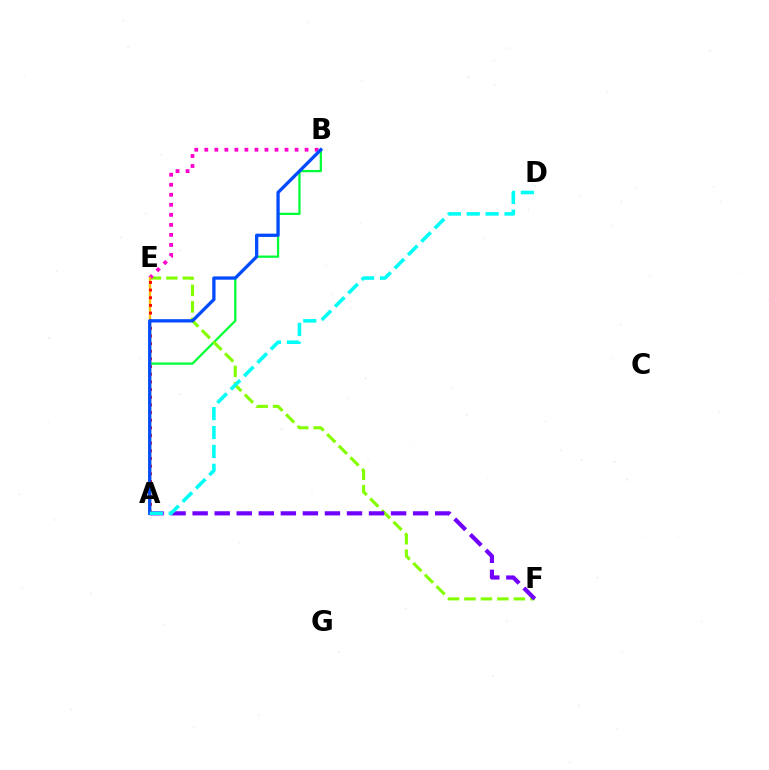{('A', 'B'): [{'color': '#00ff39', 'line_style': 'solid', 'thickness': 1.63}, {'color': '#004bff', 'line_style': 'solid', 'thickness': 2.36}], ('E', 'F'): [{'color': '#84ff00', 'line_style': 'dashed', 'thickness': 2.24}], ('B', 'E'): [{'color': '#ff00cf', 'line_style': 'dotted', 'thickness': 2.72}], ('A', 'F'): [{'color': '#7200ff', 'line_style': 'dashed', 'thickness': 3.0}], ('A', 'E'): [{'color': '#ffbd00', 'line_style': 'solid', 'thickness': 1.7}, {'color': '#ff0000', 'line_style': 'dotted', 'thickness': 2.08}], ('A', 'D'): [{'color': '#00fff6', 'line_style': 'dashed', 'thickness': 2.57}]}